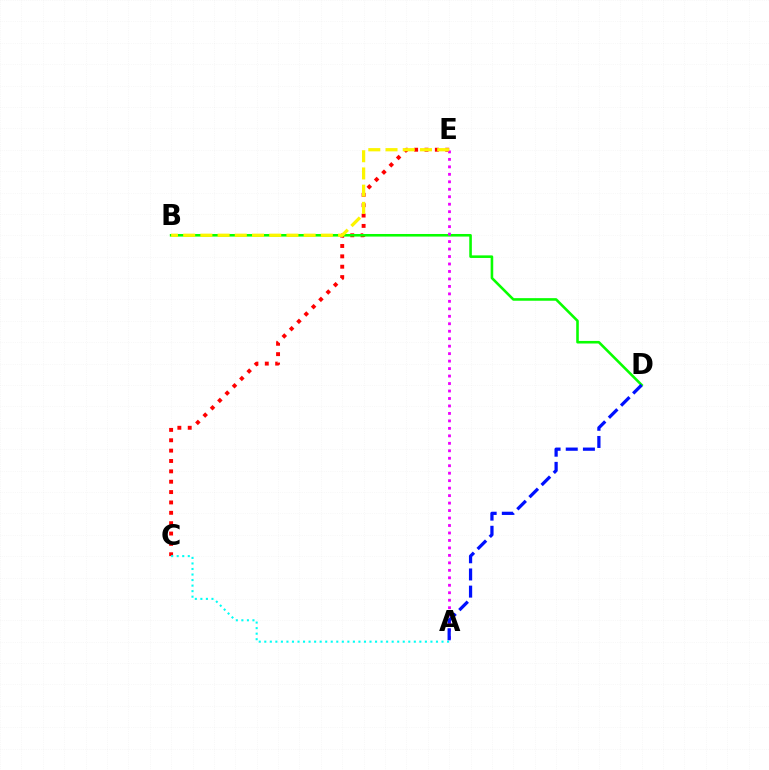{('C', 'E'): [{'color': '#ff0000', 'line_style': 'dotted', 'thickness': 2.82}], ('B', 'D'): [{'color': '#08ff00', 'line_style': 'solid', 'thickness': 1.86}], ('A', 'C'): [{'color': '#00fff6', 'line_style': 'dotted', 'thickness': 1.5}], ('A', 'E'): [{'color': '#ee00ff', 'line_style': 'dotted', 'thickness': 2.03}], ('B', 'E'): [{'color': '#fcf500', 'line_style': 'dashed', 'thickness': 2.34}], ('A', 'D'): [{'color': '#0010ff', 'line_style': 'dashed', 'thickness': 2.33}]}